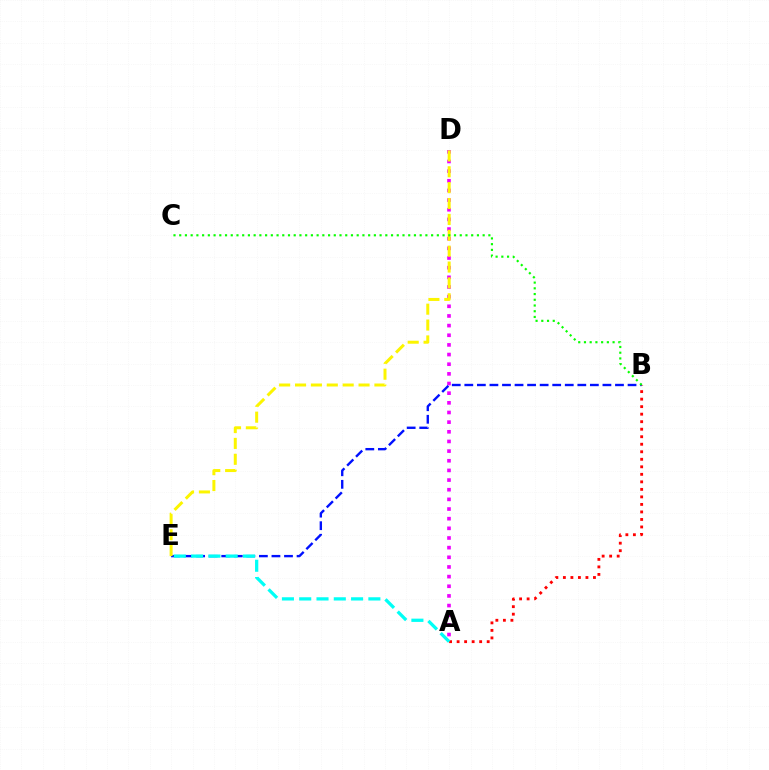{('A', 'B'): [{'color': '#ff0000', 'line_style': 'dotted', 'thickness': 2.04}], ('A', 'D'): [{'color': '#ee00ff', 'line_style': 'dotted', 'thickness': 2.62}], ('B', 'E'): [{'color': '#0010ff', 'line_style': 'dashed', 'thickness': 1.71}], ('D', 'E'): [{'color': '#fcf500', 'line_style': 'dashed', 'thickness': 2.16}], ('B', 'C'): [{'color': '#08ff00', 'line_style': 'dotted', 'thickness': 1.56}], ('A', 'E'): [{'color': '#00fff6', 'line_style': 'dashed', 'thickness': 2.35}]}